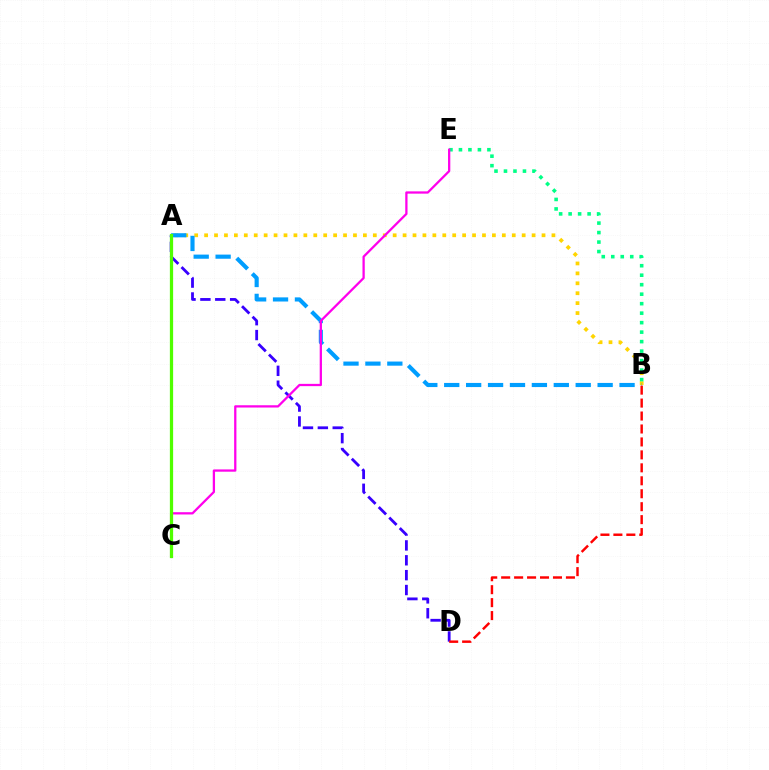{('A', 'B'): [{'color': '#ffd500', 'line_style': 'dotted', 'thickness': 2.7}, {'color': '#009eff', 'line_style': 'dashed', 'thickness': 2.98}], ('B', 'E'): [{'color': '#00ff86', 'line_style': 'dotted', 'thickness': 2.58}], ('A', 'D'): [{'color': '#3700ff', 'line_style': 'dashed', 'thickness': 2.02}], ('C', 'E'): [{'color': '#ff00ed', 'line_style': 'solid', 'thickness': 1.64}], ('B', 'D'): [{'color': '#ff0000', 'line_style': 'dashed', 'thickness': 1.76}], ('A', 'C'): [{'color': '#4fff00', 'line_style': 'solid', 'thickness': 2.34}]}